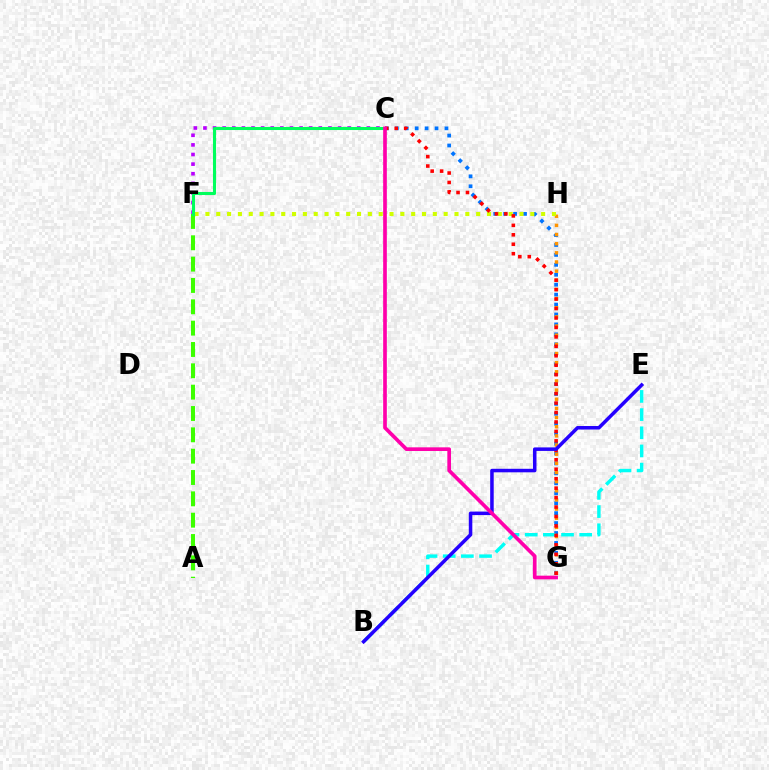{('A', 'F'): [{'color': '#3dff00', 'line_style': 'dashed', 'thickness': 2.9}], ('C', 'F'): [{'color': '#b900ff', 'line_style': 'dotted', 'thickness': 2.61}, {'color': '#00ff5c', 'line_style': 'solid', 'thickness': 2.21}], ('C', 'G'): [{'color': '#0074ff', 'line_style': 'dotted', 'thickness': 2.7}, {'color': '#ff0000', 'line_style': 'dotted', 'thickness': 2.57}, {'color': '#ff00ac', 'line_style': 'solid', 'thickness': 2.64}], ('G', 'H'): [{'color': '#ff9400', 'line_style': 'dotted', 'thickness': 2.49}], ('F', 'H'): [{'color': '#d1ff00', 'line_style': 'dotted', 'thickness': 2.94}], ('B', 'E'): [{'color': '#00fff6', 'line_style': 'dashed', 'thickness': 2.47}, {'color': '#2500ff', 'line_style': 'solid', 'thickness': 2.54}]}